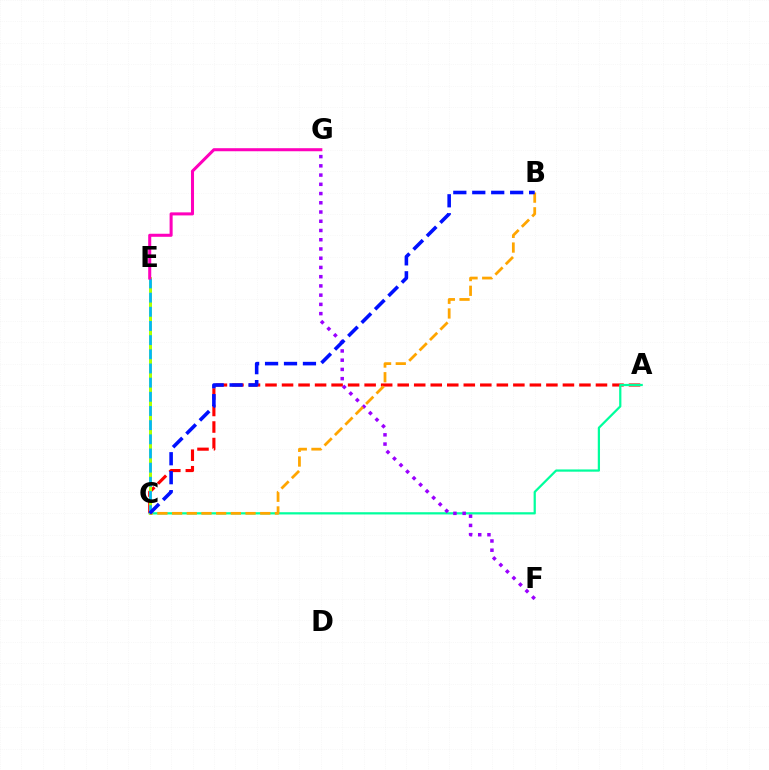{('A', 'C'): [{'color': '#ff0000', 'line_style': 'dashed', 'thickness': 2.24}, {'color': '#00ff9d', 'line_style': 'solid', 'thickness': 1.61}], ('C', 'E'): [{'color': '#08ff00', 'line_style': 'dashed', 'thickness': 2.01}, {'color': '#b3ff00', 'line_style': 'solid', 'thickness': 2.07}, {'color': '#00b5ff', 'line_style': 'dashed', 'thickness': 1.93}], ('F', 'G'): [{'color': '#9b00ff', 'line_style': 'dotted', 'thickness': 2.51}], ('E', 'G'): [{'color': '#ff00bd', 'line_style': 'solid', 'thickness': 2.19}], ('B', 'C'): [{'color': '#ffa500', 'line_style': 'dashed', 'thickness': 2.0}, {'color': '#0010ff', 'line_style': 'dashed', 'thickness': 2.57}]}